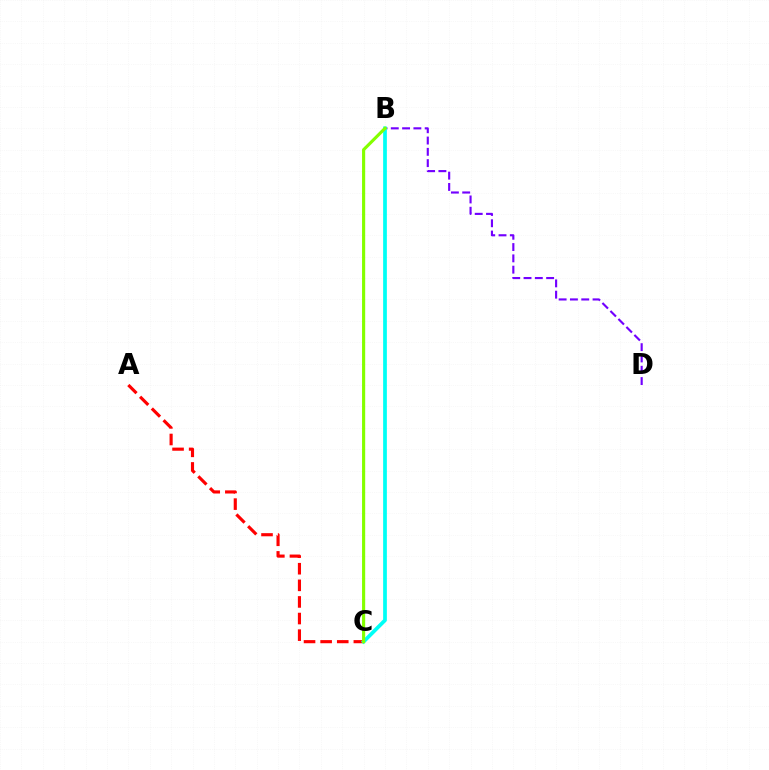{('B', 'D'): [{'color': '#7200ff', 'line_style': 'dashed', 'thickness': 1.53}], ('A', 'C'): [{'color': '#ff0000', 'line_style': 'dashed', 'thickness': 2.26}], ('B', 'C'): [{'color': '#00fff6', 'line_style': 'solid', 'thickness': 2.68}, {'color': '#84ff00', 'line_style': 'solid', 'thickness': 2.26}]}